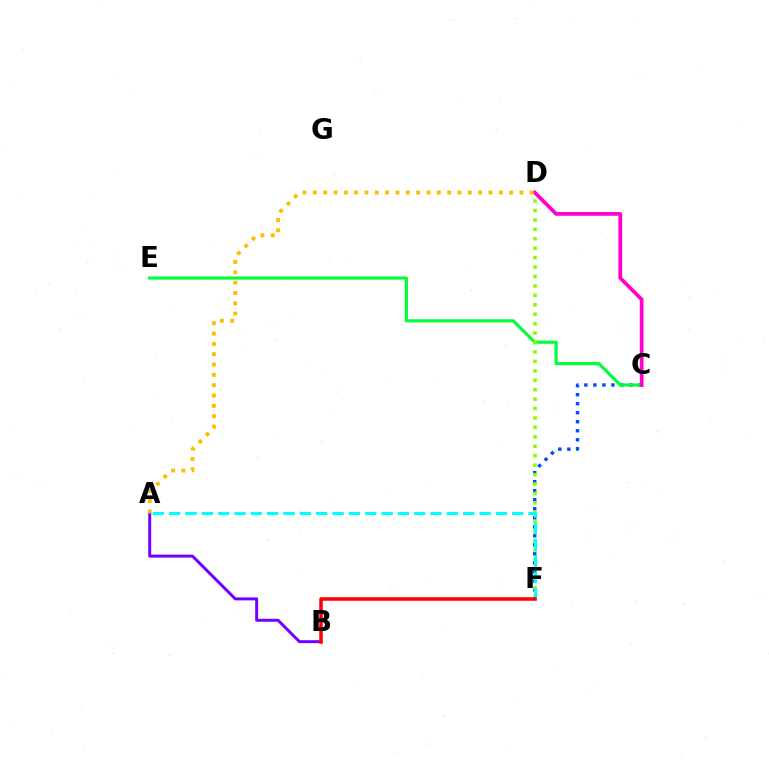{('C', 'F'): [{'color': '#004bff', 'line_style': 'dotted', 'thickness': 2.45}], ('C', 'E'): [{'color': '#00ff39', 'line_style': 'solid', 'thickness': 2.27}], ('D', 'F'): [{'color': '#84ff00', 'line_style': 'dotted', 'thickness': 2.56}], ('C', 'D'): [{'color': '#ff00cf', 'line_style': 'solid', 'thickness': 2.7}], ('A', 'B'): [{'color': '#7200ff', 'line_style': 'solid', 'thickness': 2.14}], ('A', 'F'): [{'color': '#00fff6', 'line_style': 'dashed', 'thickness': 2.22}], ('A', 'D'): [{'color': '#ffbd00', 'line_style': 'dotted', 'thickness': 2.81}], ('B', 'F'): [{'color': '#ff0000', 'line_style': 'solid', 'thickness': 2.54}]}